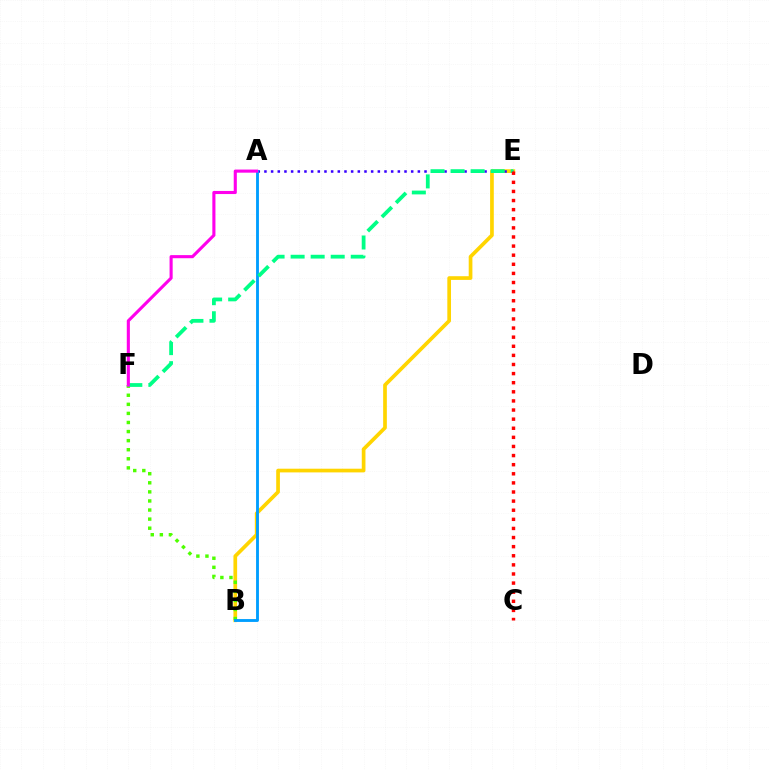{('B', 'E'): [{'color': '#ffd500', 'line_style': 'solid', 'thickness': 2.66}], ('B', 'F'): [{'color': '#4fff00', 'line_style': 'dotted', 'thickness': 2.47}], ('A', 'E'): [{'color': '#3700ff', 'line_style': 'dotted', 'thickness': 1.81}], ('A', 'B'): [{'color': '#009eff', 'line_style': 'solid', 'thickness': 2.06}], ('E', 'F'): [{'color': '#00ff86', 'line_style': 'dashed', 'thickness': 2.72}], ('A', 'F'): [{'color': '#ff00ed', 'line_style': 'solid', 'thickness': 2.24}], ('C', 'E'): [{'color': '#ff0000', 'line_style': 'dotted', 'thickness': 2.47}]}